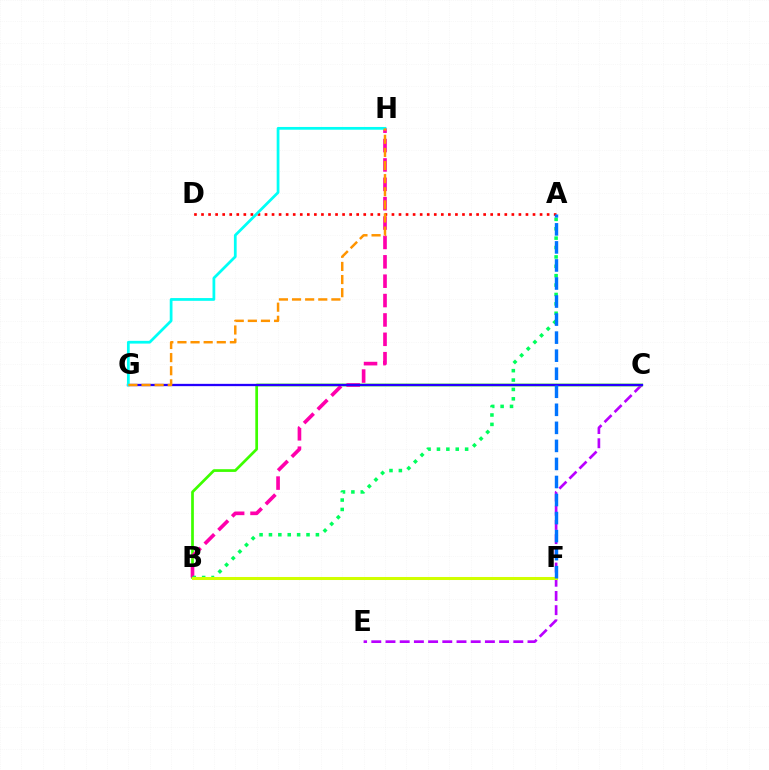{('C', 'E'): [{'color': '#b900ff', 'line_style': 'dashed', 'thickness': 1.93}], ('B', 'C'): [{'color': '#3dff00', 'line_style': 'solid', 'thickness': 1.96}], ('A', 'D'): [{'color': '#ff0000', 'line_style': 'dotted', 'thickness': 1.92}], ('B', 'H'): [{'color': '#ff00ac', 'line_style': 'dashed', 'thickness': 2.63}], ('A', 'B'): [{'color': '#00ff5c', 'line_style': 'dotted', 'thickness': 2.55}], ('C', 'G'): [{'color': '#2500ff', 'line_style': 'solid', 'thickness': 1.66}], ('G', 'H'): [{'color': '#00fff6', 'line_style': 'solid', 'thickness': 1.98}, {'color': '#ff9400', 'line_style': 'dashed', 'thickness': 1.78}], ('B', 'F'): [{'color': '#d1ff00', 'line_style': 'solid', 'thickness': 2.18}], ('A', 'F'): [{'color': '#0074ff', 'line_style': 'dashed', 'thickness': 2.45}]}